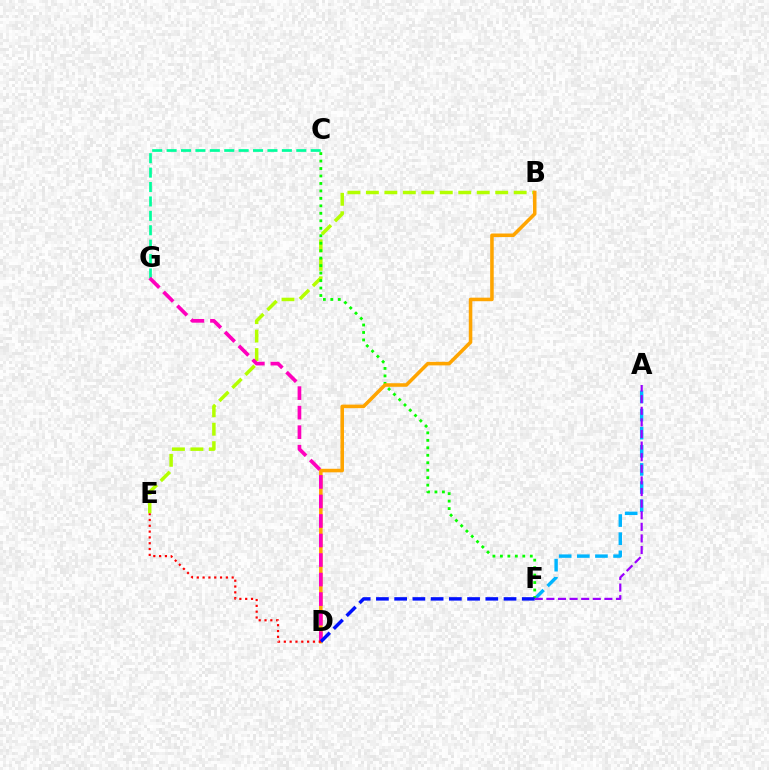{('B', 'E'): [{'color': '#b3ff00', 'line_style': 'dashed', 'thickness': 2.51}], ('A', 'F'): [{'color': '#00b5ff', 'line_style': 'dashed', 'thickness': 2.46}, {'color': '#9b00ff', 'line_style': 'dashed', 'thickness': 1.58}], ('C', 'G'): [{'color': '#00ff9d', 'line_style': 'dashed', 'thickness': 1.96}], ('C', 'F'): [{'color': '#08ff00', 'line_style': 'dotted', 'thickness': 2.03}], ('B', 'D'): [{'color': '#ffa500', 'line_style': 'solid', 'thickness': 2.55}], ('D', 'G'): [{'color': '#ff00bd', 'line_style': 'dashed', 'thickness': 2.65}], ('D', 'F'): [{'color': '#0010ff', 'line_style': 'dashed', 'thickness': 2.48}], ('D', 'E'): [{'color': '#ff0000', 'line_style': 'dotted', 'thickness': 1.58}]}